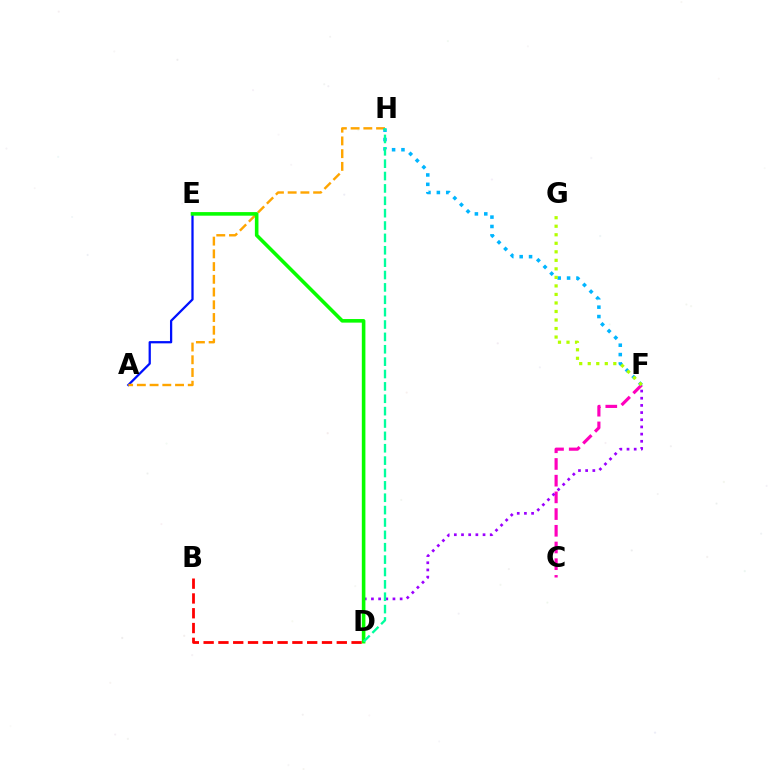{('A', 'E'): [{'color': '#0010ff', 'line_style': 'solid', 'thickness': 1.63}], ('C', 'F'): [{'color': '#ff00bd', 'line_style': 'dashed', 'thickness': 2.27}], ('D', 'F'): [{'color': '#9b00ff', 'line_style': 'dotted', 'thickness': 1.95}], ('A', 'H'): [{'color': '#ffa500', 'line_style': 'dashed', 'thickness': 1.73}], ('F', 'H'): [{'color': '#00b5ff', 'line_style': 'dotted', 'thickness': 2.55}], ('D', 'E'): [{'color': '#08ff00', 'line_style': 'solid', 'thickness': 2.58}], ('B', 'D'): [{'color': '#ff0000', 'line_style': 'dashed', 'thickness': 2.01}], ('D', 'H'): [{'color': '#00ff9d', 'line_style': 'dashed', 'thickness': 1.68}], ('F', 'G'): [{'color': '#b3ff00', 'line_style': 'dotted', 'thickness': 2.32}]}